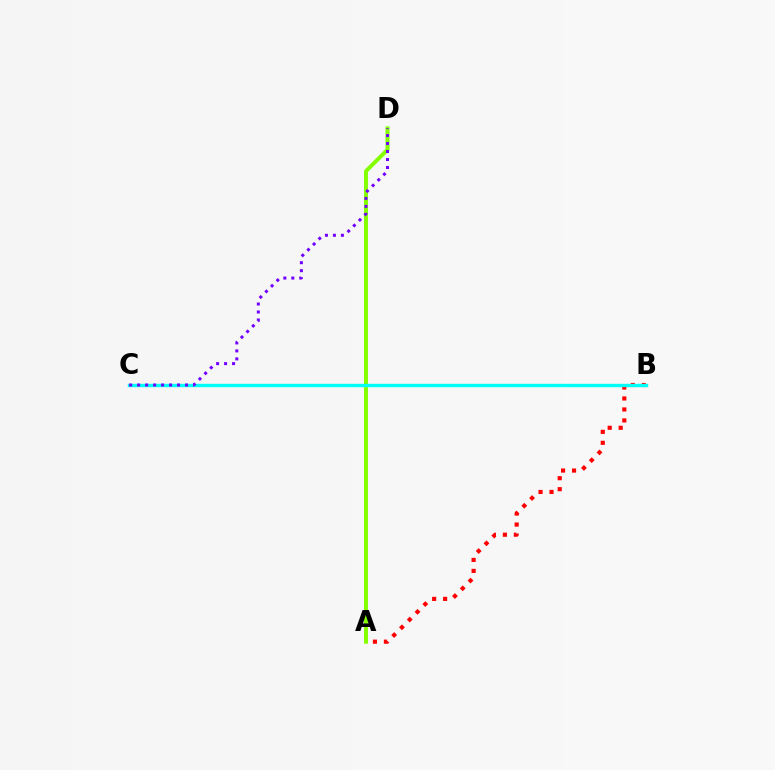{('A', 'B'): [{'color': '#ff0000', 'line_style': 'dotted', 'thickness': 2.98}], ('A', 'D'): [{'color': '#84ff00', 'line_style': 'solid', 'thickness': 2.85}], ('B', 'C'): [{'color': '#00fff6', 'line_style': 'solid', 'thickness': 2.44}], ('C', 'D'): [{'color': '#7200ff', 'line_style': 'dotted', 'thickness': 2.17}]}